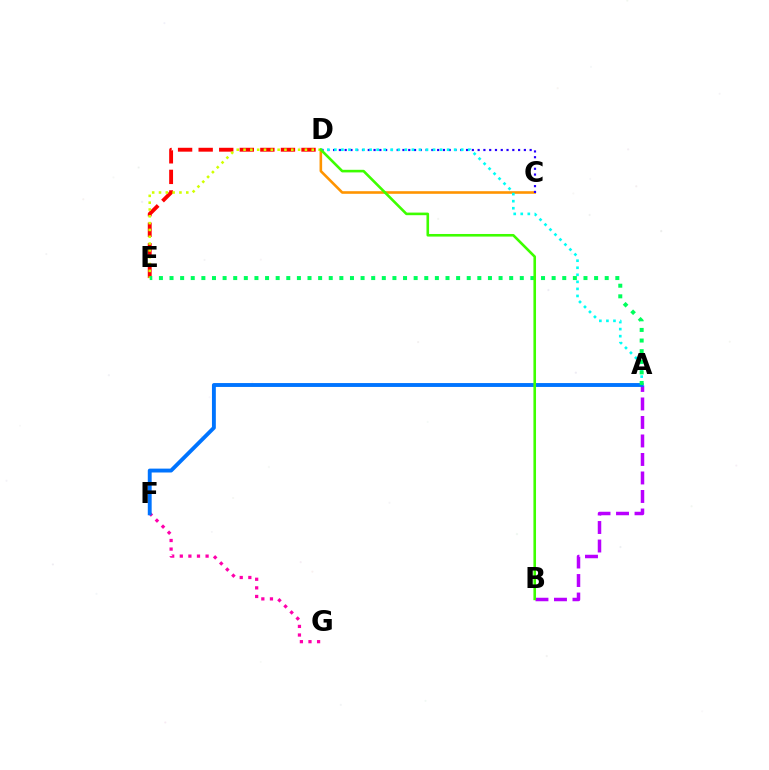{('C', 'D'): [{'color': '#ff9400', 'line_style': 'solid', 'thickness': 1.87}, {'color': '#2500ff', 'line_style': 'dotted', 'thickness': 1.57}], ('A', 'B'): [{'color': '#b900ff', 'line_style': 'dashed', 'thickness': 2.51}], ('D', 'E'): [{'color': '#ff0000', 'line_style': 'dashed', 'thickness': 2.79}, {'color': '#d1ff00', 'line_style': 'dotted', 'thickness': 1.85}], ('A', 'D'): [{'color': '#00fff6', 'line_style': 'dotted', 'thickness': 1.91}], ('F', 'G'): [{'color': '#ff00ac', 'line_style': 'dotted', 'thickness': 2.34}], ('A', 'F'): [{'color': '#0074ff', 'line_style': 'solid', 'thickness': 2.79}], ('A', 'E'): [{'color': '#00ff5c', 'line_style': 'dotted', 'thickness': 2.88}], ('B', 'D'): [{'color': '#3dff00', 'line_style': 'solid', 'thickness': 1.87}]}